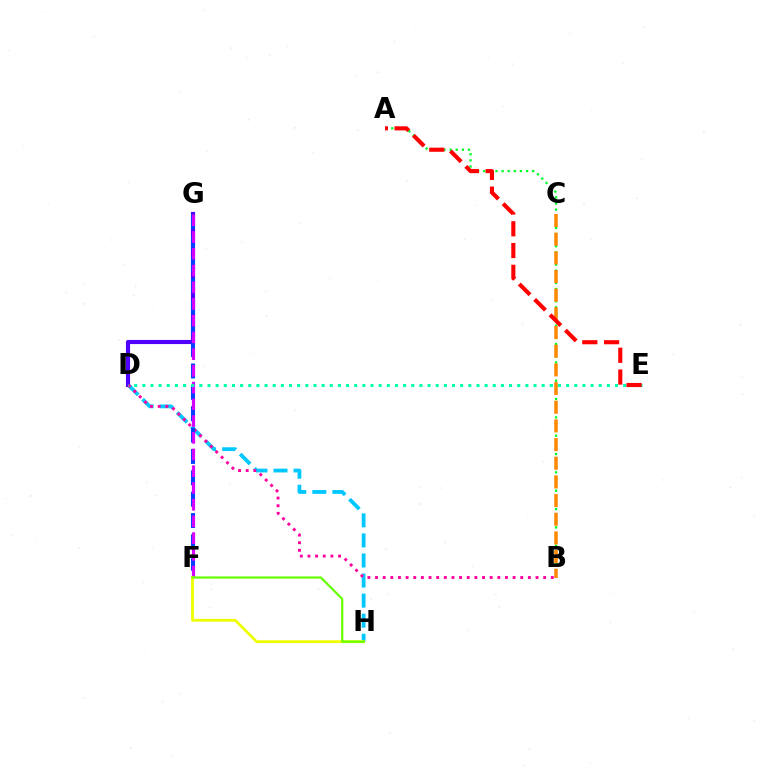{('A', 'B'): [{'color': '#00ff27', 'line_style': 'dotted', 'thickness': 1.66}], ('D', 'H'): [{'color': '#00c7ff', 'line_style': 'dashed', 'thickness': 2.73}], ('B', 'C'): [{'color': '#ff8800', 'line_style': 'dashed', 'thickness': 2.54}], ('D', 'G'): [{'color': '#4f00ff', 'line_style': 'solid', 'thickness': 2.97}], ('B', 'D'): [{'color': '#ff00a0', 'line_style': 'dotted', 'thickness': 2.08}], ('F', 'G'): [{'color': '#003fff', 'line_style': 'dashed', 'thickness': 2.9}, {'color': '#d600ff', 'line_style': 'dashed', 'thickness': 2.27}], ('F', 'H'): [{'color': '#eeff00', 'line_style': 'solid', 'thickness': 2.01}, {'color': '#66ff00', 'line_style': 'solid', 'thickness': 1.59}], ('D', 'E'): [{'color': '#00ffaf', 'line_style': 'dotted', 'thickness': 2.21}], ('A', 'E'): [{'color': '#ff0000', 'line_style': 'dashed', 'thickness': 2.96}]}